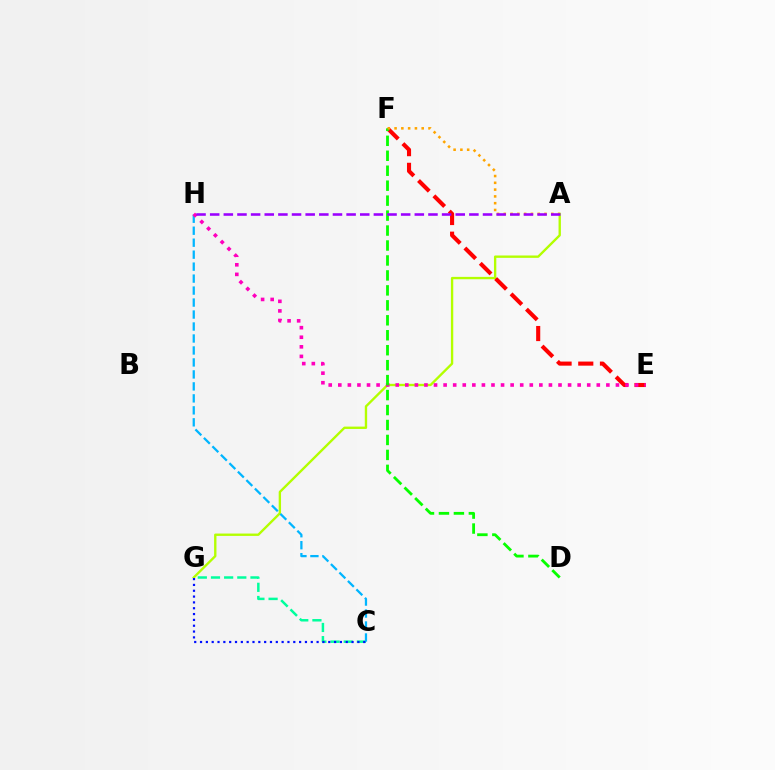{('A', 'G'): [{'color': '#b3ff00', 'line_style': 'solid', 'thickness': 1.7}], ('E', 'F'): [{'color': '#ff0000', 'line_style': 'dashed', 'thickness': 2.95}], ('C', 'G'): [{'color': '#00ff9d', 'line_style': 'dashed', 'thickness': 1.79}, {'color': '#0010ff', 'line_style': 'dotted', 'thickness': 1.58}], ('C', 'H'): [{'color': '#00b5ff', 'line_style': 'dashed', 'thickness': 1.63}], ('E', 'H'): [{'color': '#ff00bd', 'line_style': 'dotted', 'thickness': 2.6}], ('D', 'F'): [{'color': '#08ff00', 'line_style': 'dashed', 'thickness': 2.03}], ('A', 'F'): [{'color': '#ffa500', 'line_style': 'dotted', 'thickness': 1.84}], ('A', 'H'): [{'color': '#9b00ff', 'line_style': 'dashed', 'thickness': 1.85}]}